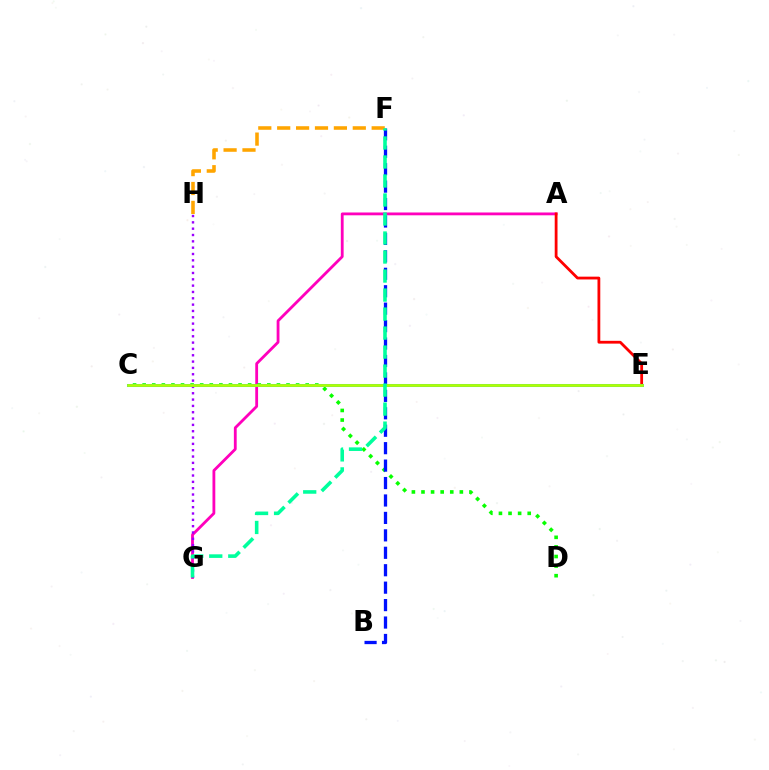{('A', 'G'): [{'color': '#ff00bd', 'line_style': 'solid', 'thickness': 2.02}], ('C', 'D'): [{'color': '#08ff00', 'line_style': 'dotted', 'thickness': 2.61}], ('A', 'E'): [{'color': '#ff0000', 'line_style': 'solid', 'thickness': 2.01}], ('B', 'F'): [{'color': '#0010ff', 'line_style': 'dashed', 'thickness': 2.37}], ('F', 'H'): [{'color': '#ffa500', 'line_style': 'dashed', 'thickness': 2.57}], ('G', 'H'): [{'color': '#9b00ff', 'line_style': 'dotted', 'thickness': 1.72}], ('C', 'E'): [{'color': '#00b5ff', 'line_style': 'solid', 'thickness': 2.18}, {'color': '#b3ff00', 'line_style': 'solid', 'thickness': 1.95}], ('F', 'G'): [{'color': '#00ff9d', 'line_style': 'dashed', 'thickness': 2.58}]}